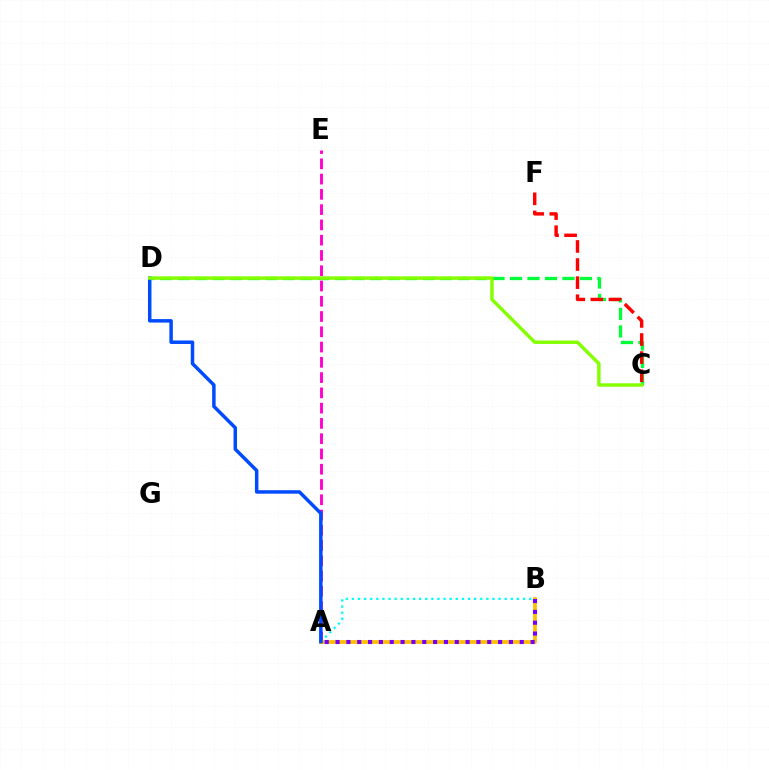{('C', 'D'): [{'color': '#00ff39', 'line_style': 'dashed', 'thickness': 2.38}, {'color': '#84ff00', 'line_style': 'solid', 'thickness': 2.46}], ('A', 'B'): [{'color': '#ffbd00', 'line_style': 'solid', 'thickness': 2.68}, {'color': '#00fff6', 'line_style': 'dotted', 'thickness': 1.66}, {'color': '#7200ff', 'line_style': 'dotted', 'thickness': 2.94}], ('C', 'F'): [{'color': '#ff0000', 'line_style': 'dashed', 'thickness': 2.46}], ('A', 'E'): [{'color': '#ff00cf', 'line_style': 'dashed', 'thickness': 2.07}], ('A', 'D'): [{'color': '#004bff', 'line_style': 'solid', 'thickness': 2.51}]}